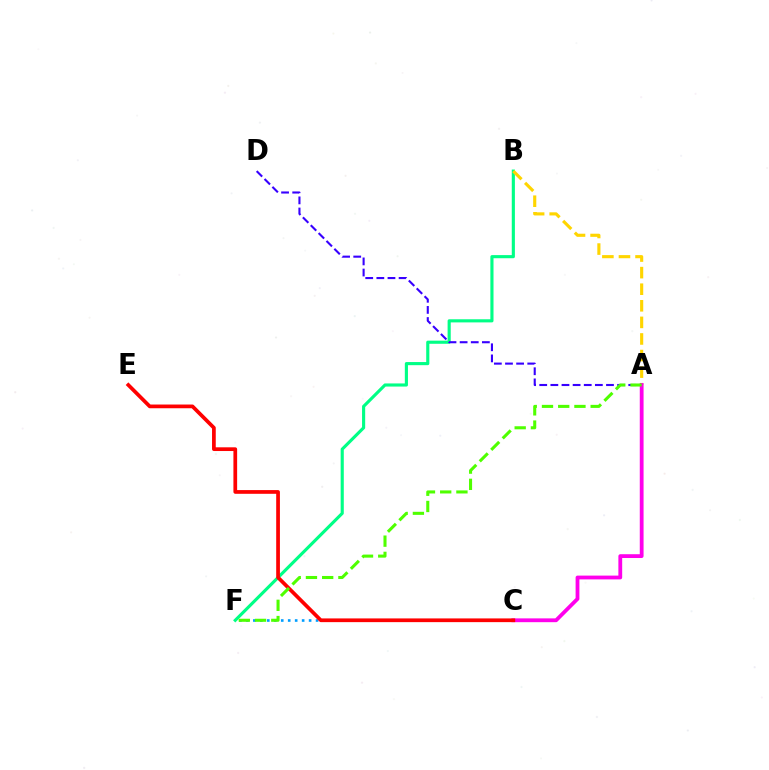{('B', 'F'): [{'color': '#00ff86', 'line_style': 'solid', 'thickness': 2.25}], ('A', 'D'): [{'color': '#3700ff', 'line_style': 'dashed', 'thickness': 1.51}], ('A', 'B'): [{'color': '#ffd500', 'line_style': 'dashed', 'thickness': 2.25}], ('C', 'F'): [{'color': '#009eff', 'line_style': 'dotted', 'thickness': 1.89}], ('A', 'C'): [{'color': '#ff00ed', 'line_style': 'solid', 'thickness': 2.74}], ('C', 'E'): [{'color': '#ff0000', 'line_style': 'solid', 'thickness': 2.68}], ('A', 'F'): [{'color': '#4fff00', 'line_style': 'dashed', 'thickness': 2.2}]}